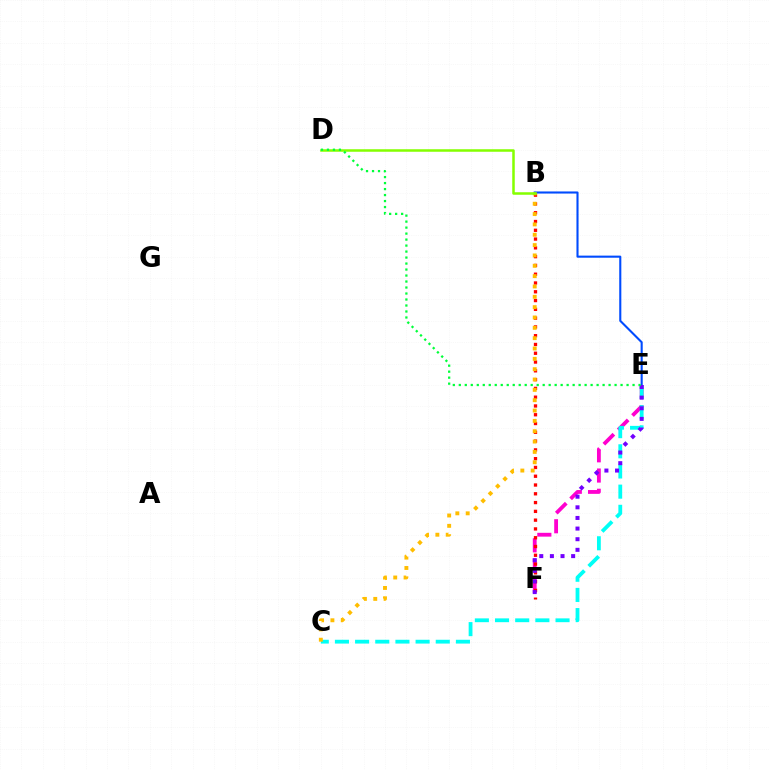{('E', 'F'): [{'color': '#ff00cf', 'line_style': 'dashed', 'thickness': 2.75}, {'color': '#7200ff', 'line_style': 'dotted', 'thickness': 2.89}], ('B', 'F'): [{'color': '#ff0000', 'line_style': 'dotted', 'thickness': 2.39}], ('B', 'E'): [{'color': '#004bff', 'line_style': 'solid', 'thickness': 1.51}], ('C', 'E'): [{'color': '#00fff6', 'line_style': 'dashed', 'thickness': 2.74}], ('B', 'C'): [{'color': '#ffbd00', 'line_style': 'dotted', 'thickness': 2.81}], ('B', 'D'): [{'color': '#84ff00', 'line_style': 'solid', 'thickness': 1.81}], ('D', 'E'): [{'color': '#00ff39', 'line_style': 'dotted', 'thickness': 1.63}]}